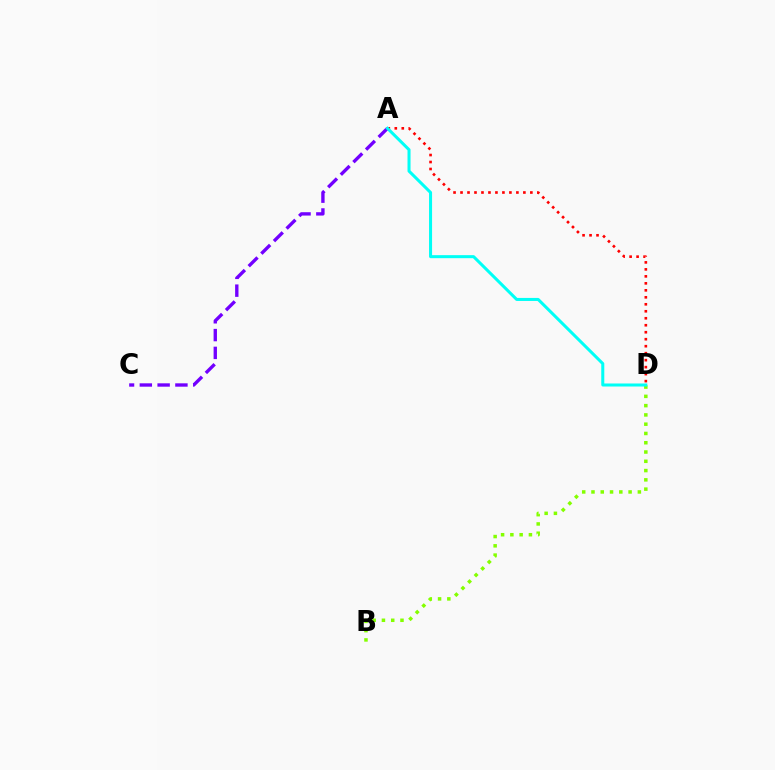{('A', 'C'): [{'color': '#7200ff', 'line_style': 'dashed', 'thickness': 2.42}], ('B', 'D'): [{'color': '#84ff00', 'line_style': 'dotted', 'thickness': 2.52}], ('A', 'D'): [{'color': '#ff0000', 'line_style': 'dotted', 'thickness': 1.9}, {'color': '#00fff6', 'line_style': 'solid', 'thickness': 2.18}]}